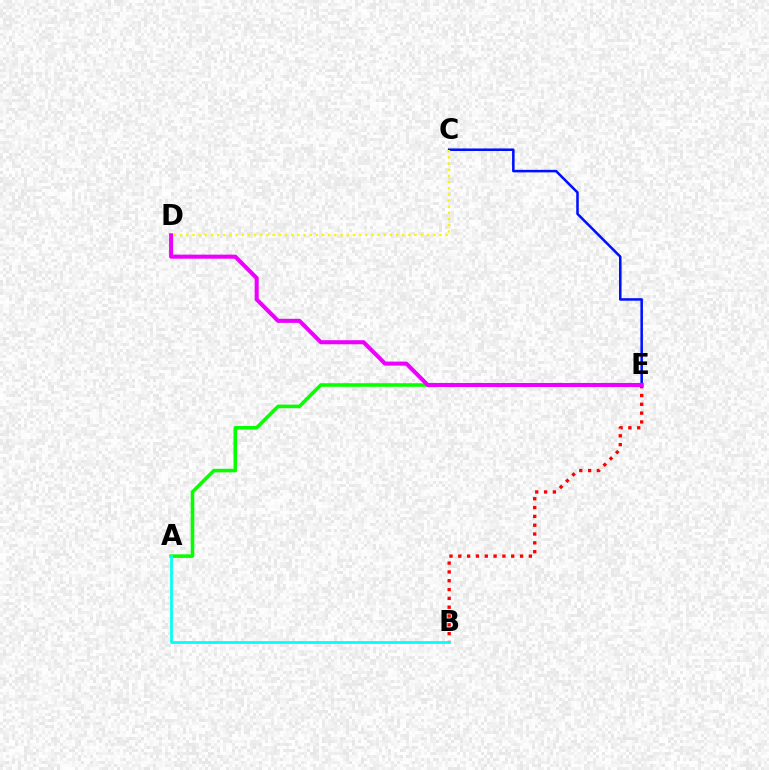{('C', 'E'): [{'color': '#0010ff', 'line_style': 'solid', 'thickness': 1.83}], ('B', 'E'): [{'color': '#ff0000', 'line_style': 'dotted', 'thickness': 2.4}], ('A', 'E'): [{'color': '#08ff00', 'line_style': 'solid', 'thickness': 2.57}], ('C', 'D'): [{'color': '#fcf500', 'line_style': 'dotted', 'thickness': 1.68}], ('A', 'B'): [{'color': '#00fff6', 'line_style': 'solid', 'thickness': 1.97}], ('D', 'E'): [{'color': '#ee00ff', 'line_style': 'solid', 'thickness': 2.93}]}